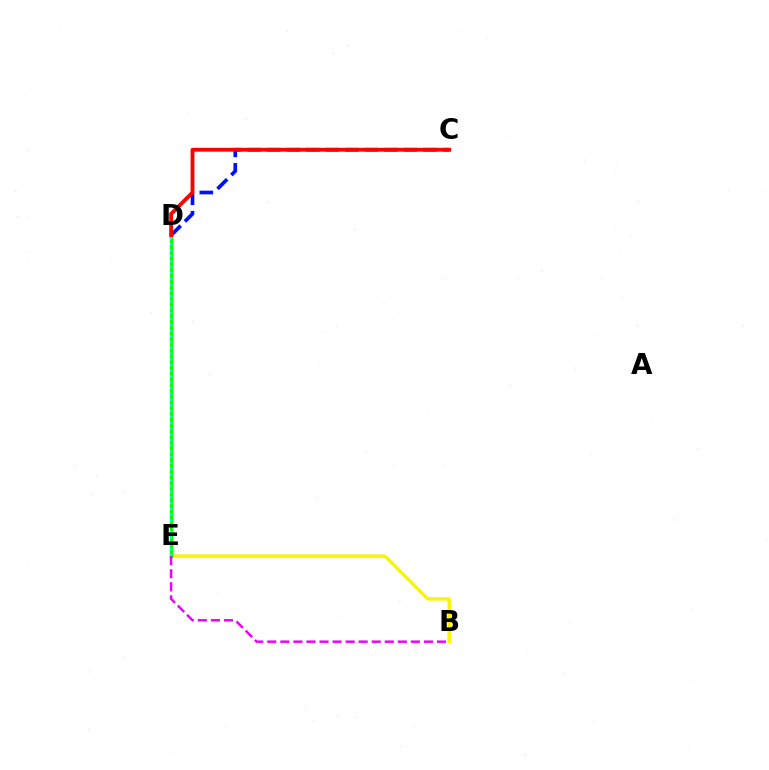{('B', 'E'): [{'color': '#fcf500', 'line_style': 'solid', 'thickness': 2.47}, {'color': '#ee00ff', 'line_style': 'dashed', 'thickness': 1.77}], ('C', 'D'): [{'color': '#0010ff', 'line_style': 'dashed', 'thickness': 2.65}, {'color': '#ff0000', 'line_style': 'solid', 'thickness': 2.76}], ('D', 'E'): [{'color': '#08ff00', 'line_style': 'solid', 'thickness': 2.43}, {'color': '#00fff6', 'line_style': 'dotted', 'thickness': 1.56}]}